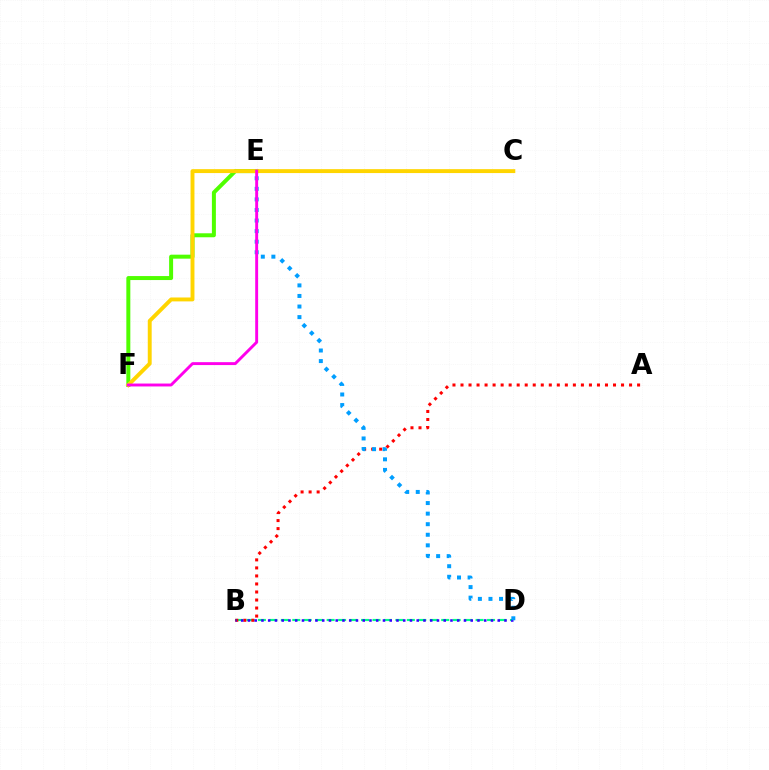{('E', 'F'): [{'color': '#4fff00', 'line_style': 'solid', 'thickness': 2.87}, {'color': '#ff00ed', 'line_style': 'solid', 'thickness': 2.09}], ('B', 'D'): [{'color': '#00ff86', 'line_style': 'dashed', 'thickness': 1.56}, {'color': '#3700ff', 'line_style': 'dotted', 'thickness': 1.83}], ('C', 'F'): [{'color': '#ffd500', 'line_style': 'solid', 'thickness': 2.81}], ('A', 'B'): [{'color': '#ff0000', 'line_style': 'dotted', 'thickness': 2.18}], ('D', 'E'): [{'color': '#009eff', 'line_style': 'dotted', 'thickness': 2.87}]}